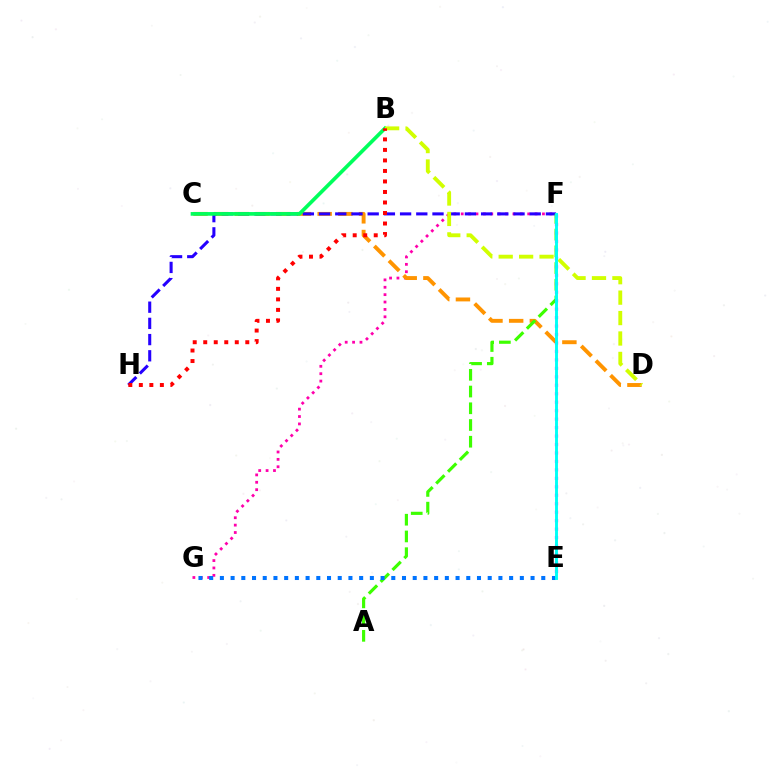{('F', 'G'): [{'color': '#ff00ac', 'line_style': 'dotted', 'thickness': 2.01}], ('C', 'D'): [{'color': '#ff9400', 'line_style': 'dashed', 'thickness': 2.81}], ('F', 'H'): [{'color': '#2500ff', 'line_style': 'dashed', 'thickness': 2.2}], ('A', 'F'): [{'color': '#3dff00', 'line_style': 'dashed', 'thickness': 2.27}], ('E', 'G'): [{'color': '#0074ff', 'line_style': 'dotted', 'thickness': 2.91}], ('B', 'C'): [{'color': '#00ff5c', 'line_style': 'solid', 'thickness': 2.65}], ('E', 'F'): [{'color': '#b900ff', 'line_style': 'dotted', 'thickness': 2.3}, {'color': '#00fff6', 'line_style': 'solid', 'thickness': 2.1}], ('B', 'D'): [{'color': '#d1ff00', 'line_style': 'dashed', 'thickness': 2.78}], ('B', 'H'): [{'color': '#ff0000', 'line_style': 'dotted', 'thickness': 2.86}]}